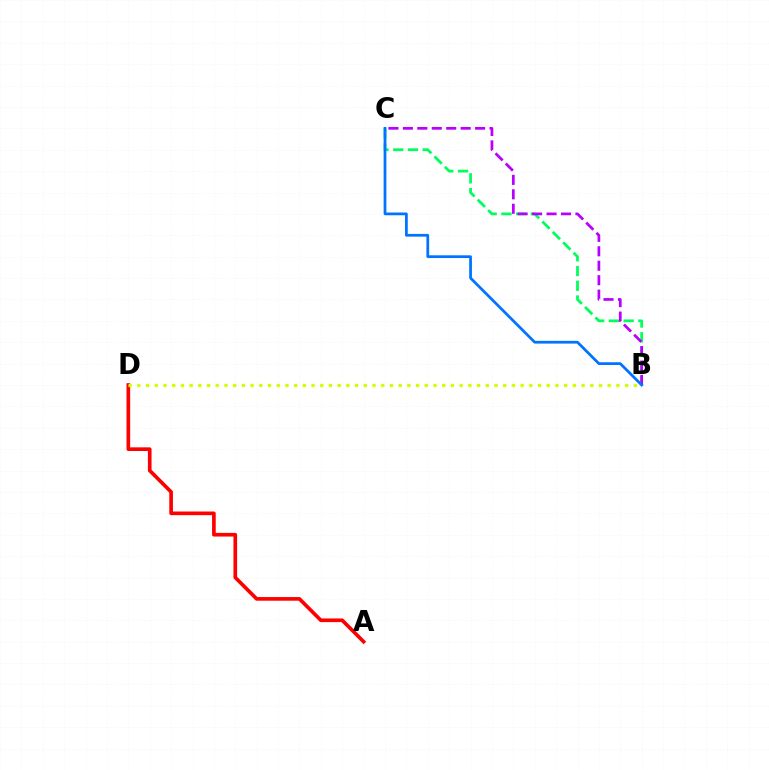{('A', 'D'): [{'color': '#ff0000', 'line_style': 'solid', 'thickness': 2.64}], ('B', 'C'): [{'color': '#00ff5c', 'line_style': 'dashed', 'thickness': 2.0}, {'color': '#b900ff', 'line_style': 'dashed', 'thickness': 1.96}, {'color': '#0074ff', 'line_style': 'solid', 'thickness': 1.98}], ('B', 'D'): [{'color': '#d1ff00', 'line_style': 'dotted', 'thickness': 2.37}]}